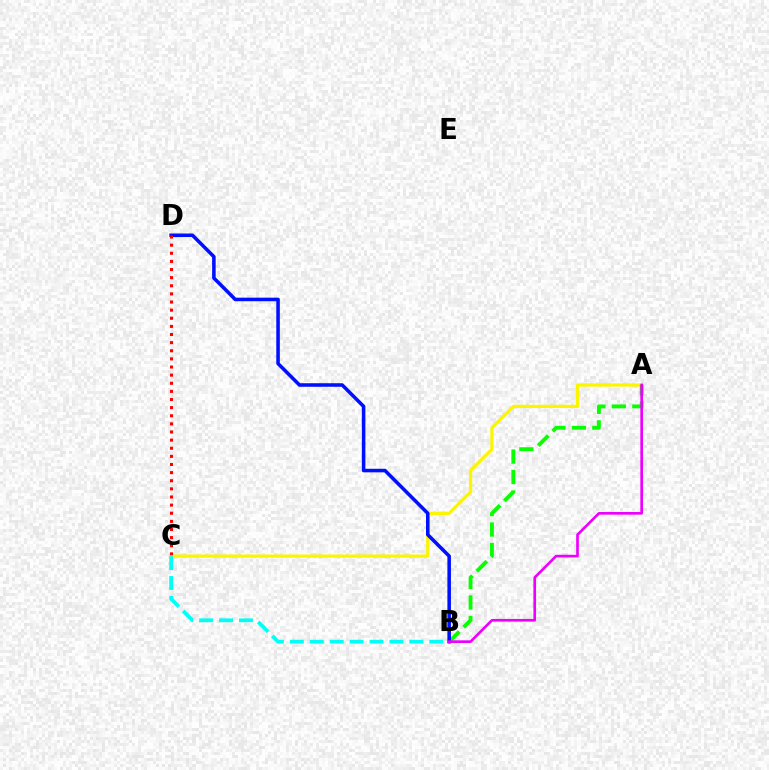{('A', 'C'): [{'color': '#fcf500', 'line_style': 'solid', 'thickness': 2.34}], ('B', 'C'): [{'color': '#00fff6', 'line_style': 'dashed', 'thickness': 2.71}], ('A', 'B'): [{'color': '#08ff00', 'line_style': 'dashed', 'thickness': 2.78}, {'color': '#ee00ff', 'line_style': 'solid', 'thickness': 1.92}], ('B', 'D'): [{'color': '#0010ff', 'line_style': 'solid', 'thickness': 2.56}], ('C', 'D'): [{'color': '#ff0000', 'line_style': 'dotted', 'thickness': 2.21}]}